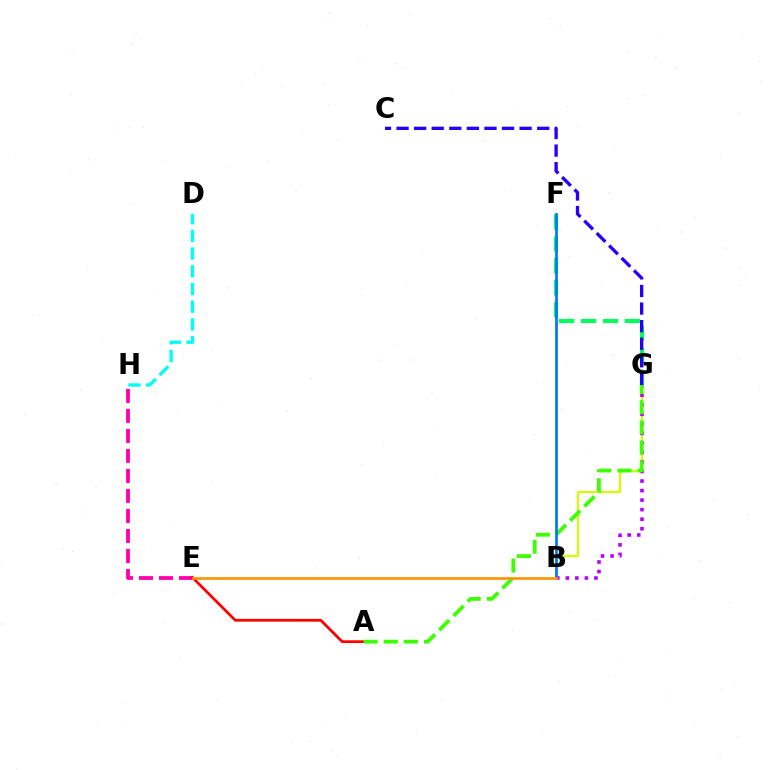{('B', 'G'): [{'color': '#d1ff00', 'line_style': 'solid', 'thickness': 1.6}, {'color': '#b900ff', 'line_style': 'dotted', 'thickness': 2.59}], ('F', 'G'): [{'color': '#00ff5c', 'line_style': 'dashed', 'thickness': 2.98}], ('E', 'H'): [{'color': '#ff00ac', 'line_style': 'dashed', 'thickness': 2.72}], ('A', 'E'): [{'color': '#ff0000', 'line_style': 'solid', 'thickness': 1.98}], ('A', 'G'): [{'color': '#3dff00', 'line_style': 'dashed', 'thickness': 2.73}], ('B', 'F'): [{'color': '#0074ff', 'line_style': 'solid', 'thickness': 1.94}], ('D', 'H'): [{'color': '#00fff6', 'line_style': 'dashed', 'thickness': 2.4}], ('B', 'E'): [{'color': '#ff9400', 'line_style': 'solid', 'thickness': 1.92}], ('C', 'G'): [{'color': '#2500ff', 'line_style': 'dashed', 'thickness': 2.39}]}